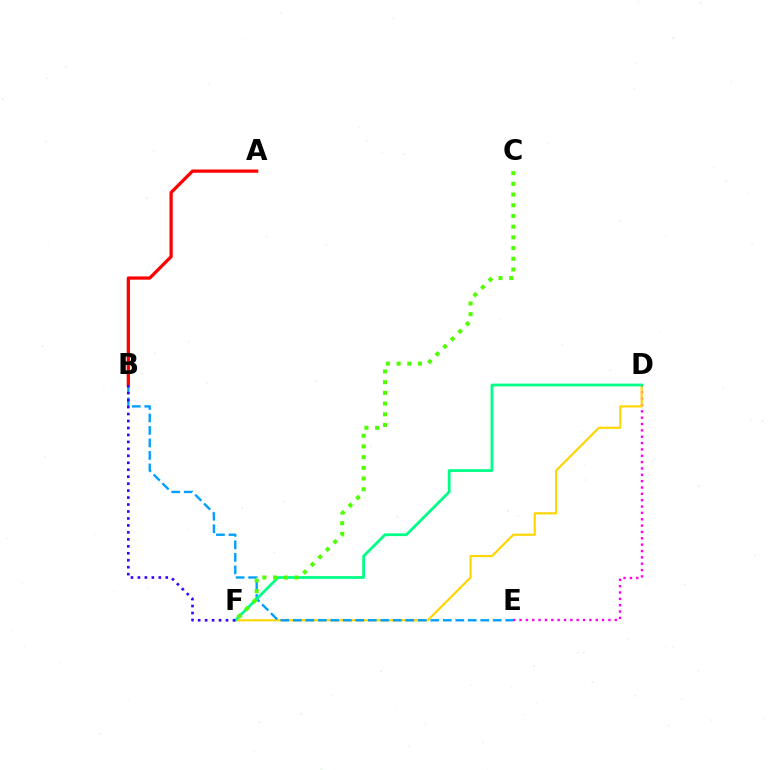{('D', 'E'): [{'color': '#ff00ed', 'line_style': 'dotted', 'thickness': 1.72}], ('A', 'B'): [{'color': '#ff0000', 'line_style': 'solid', 'thickness': 2.34}], ('D', 'F'): [{'color': '#ffd500', 'line_style': 'solid', 'thickness': 1.55}, {'color': '#00ff86', 'line_style': 'solid', 'thickness': 1.99}], ('B', 'E'): [{'color': '#009eff', 'line_style': 'dashed', 'thickness': 1.7}], ('B', 'F'): [{'color': '#3700ff', 'line_style': 'dotted', 'thickness': 1.89}], ('C', 'F'): [{'color': '#4fff00', 'line_style': 'dotted', 'thickness': 2.91}]}